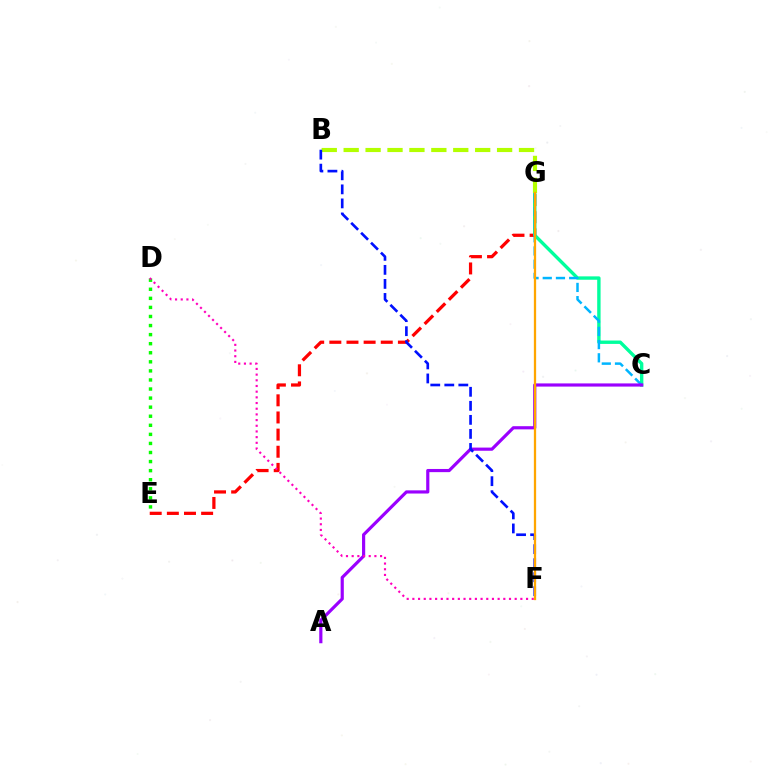{('D', 'E'): [{'color': '#08ff00', 'line_style': 'dotted', 'thickness': 2.46}], ('E', 'G'): [{'color': '#ff0000', 'line_style': 'dashed', 'thickness': 2.33}], ('C', 'G'): [{'color': '#00ff9d', 'line_style': 'solid', 'thickness': 2.44}, {'color': '#00b5ff', 'line_style': 'dashed', 'thickness': 1.79}], ('A', 'C'): [{'color': '#9b00ff', 'line_style': 'solid', 'thickness': 2.28}], ('D', 'F'): [{'color': '#ff00bd', 'line_style': 'dotted', 'thickness': 1.54}], ('B', 'G'): [{'color': '#b3ff00', 'line_style': 'dashed', 'thickness': 2.98}], ('B', 'F'): [{'color': '#0010ff', 'line_style': 'dashed', 'thickness': 1.91}], ('F', 'G'): [{'color': '#ffa500', 'line_style': 'solid', 'thickness': 1.64}]}